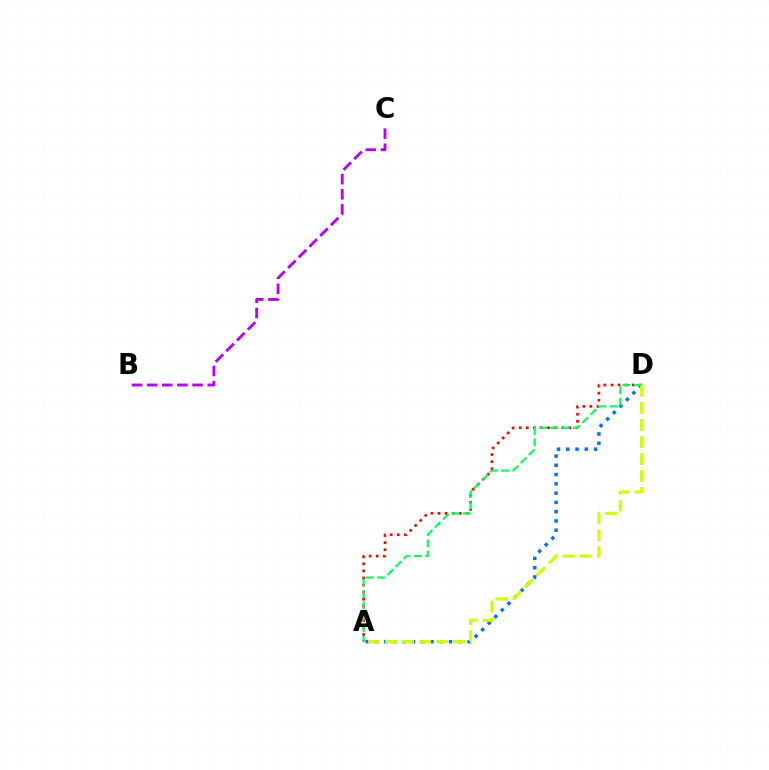{('B', 'C'): [{'color': '#b900ff', 'line_style': 'dashed', 'thickness': 2.06}], ('A', 'D'): [{'color': '#ff0000', 'line_style': 'dotted', 'thickness': 1.92}, {'color': '#0074ff', 'line_style': 'dotted', 'thickness': 2.52}, {'color': '#00ff5c', 'line_style': 'dashed', 'thickness': 1.54}, {'color': '#d1ff00', 'line_style': 'dashed', 'thickness': 2.31}]}